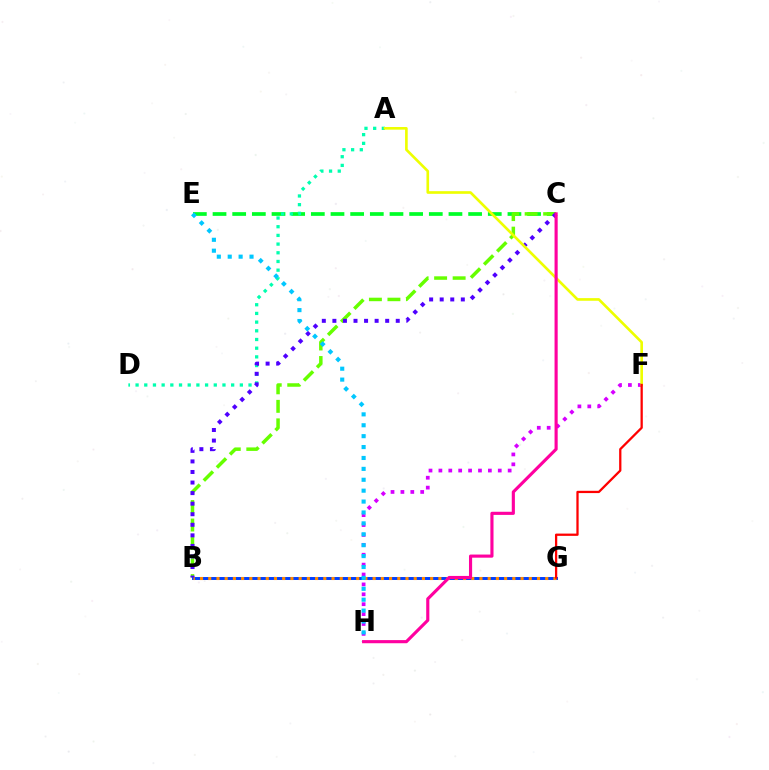{('C', 'E'): [{'color': '#00ff27', 'line_style': 'dashed', 'thickness': 2.67}], ('A', 'D'): [{'color': '#00ffaf', 'line_style': 'dotted', 'thickness': 2.36}], ('F', 'H'): [{'color': '#d600ff', 'line_style': 'dotted', 'thickness': 2.69}], ('B', 'C'): [{'color': '#66ff00', 'line_style': 'dashed', 'thickness': 2.52}, {'color': '#4f00ff', 'line_style': 'dotted', 'thickness': 2.87}], ('B', 'G'): [{'color': '#003fff', 'line_style': 'solid', 'thickness': 2.12}, {'color': '#ff8800', 'line_style': 'dotted', 'thickness': 2.23}], ('E', 'H'): [{'color': '#00c7ff', 'line_style': 'dotted', 'thickness': 2.96}], ('A', 'F'): [{'color': '#eeff00', 'line_style': 'solid', 'thickness': 1.9}], ('C', 'H'): [{'color': '#ff00a0', 'line_style': 'solid', 'thickness': 2.26}], ('F', 'G'): [{'color': '#ff0000', 'line_style': 'solid', 'thickness': 1.64}]}